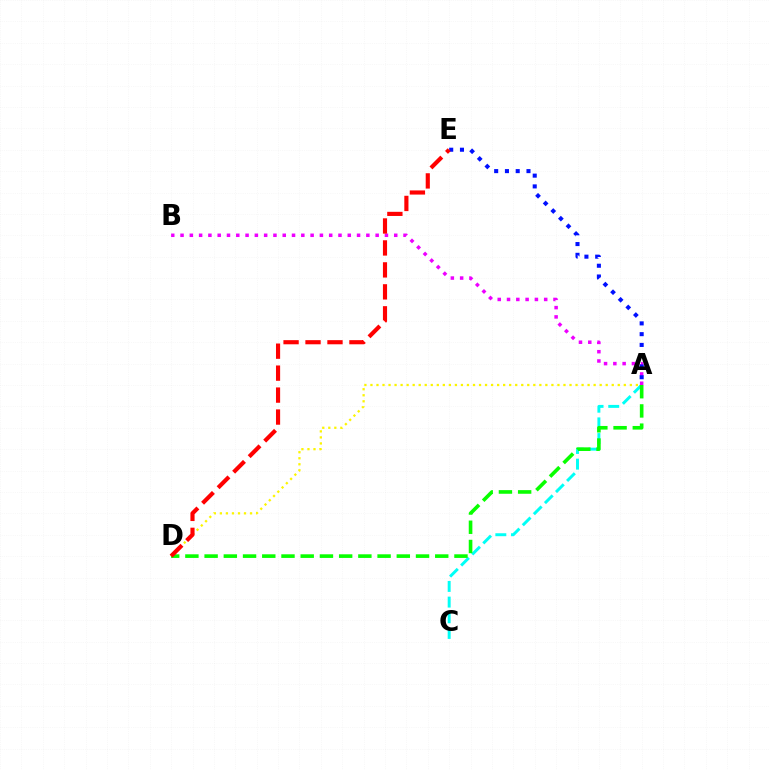{('A', 'C'): [{'color': '#00fff6', 'line_style': 'dashed', 'thickness': 2.13}], ('A', 'D'): [{'color': '#fcf500', 'line_style': 'dotted', 'thickness': 1.64}, {'color': '#08ff00', 'line_style': 'dashed', 'thickness': 2.61}], ('A', 'B'): [{'color': '#ee00ff', 'line_style': 'dotted', 'thickness': 2.52}], ('A', 'E'): [{'color': '#0010ff', 'line_style': 'dotted', 'thickness': 2.93}], ('D', 'E'): [{'color': '#ff0000', 'line_style': 'dashed', 'thickness': 2.98}]}